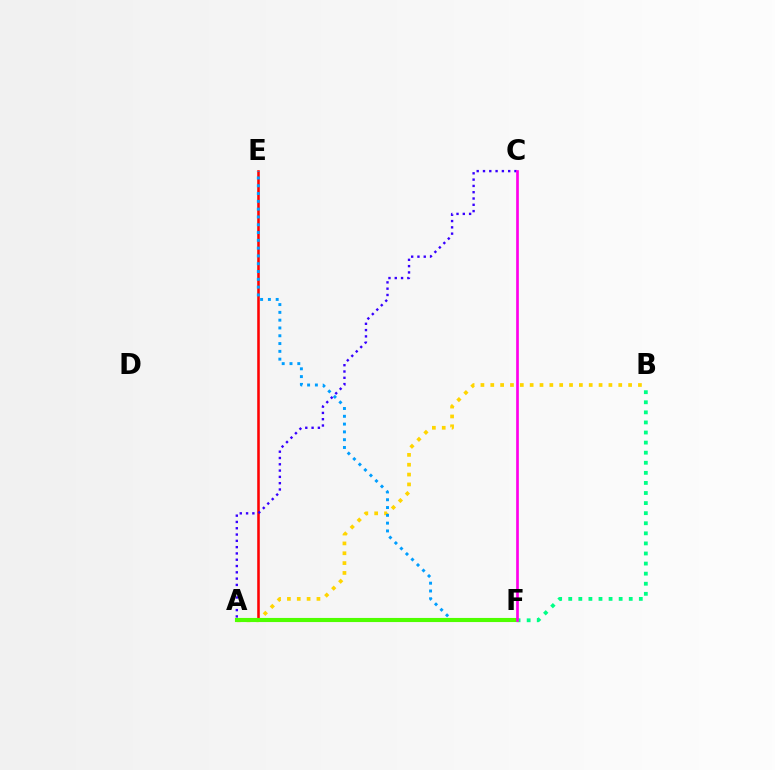{('B', 'F'): [{'color': '#00ff86', 'line_style': 'dotted', 'thickness': 2.74}], ('A', 'B'): [{'color': '#ffd500', 'line_style': 'dotted', 'thickness': 2.67}], ('A', 'E'): [{'color': '#ff0000', 'line_style': 'solid', 'thickness': 1.85}], ('E', 'F'): [{'color': '#009eff', 'line_style': 'dotted', 'thickness': 2.12}], ('A', 'F'): [{'color': '#4fff00', 'line_style': 'solid', 'thickness': 2.96}], ('A', 'C'): [{'color': '#3700ff', 'line_style': 'dotted', 'thickness': 1.71}], ('C', 'F'): [{'color': '#ff00ed', 'line_style': 'solid', 'thickness': 1.93}]}